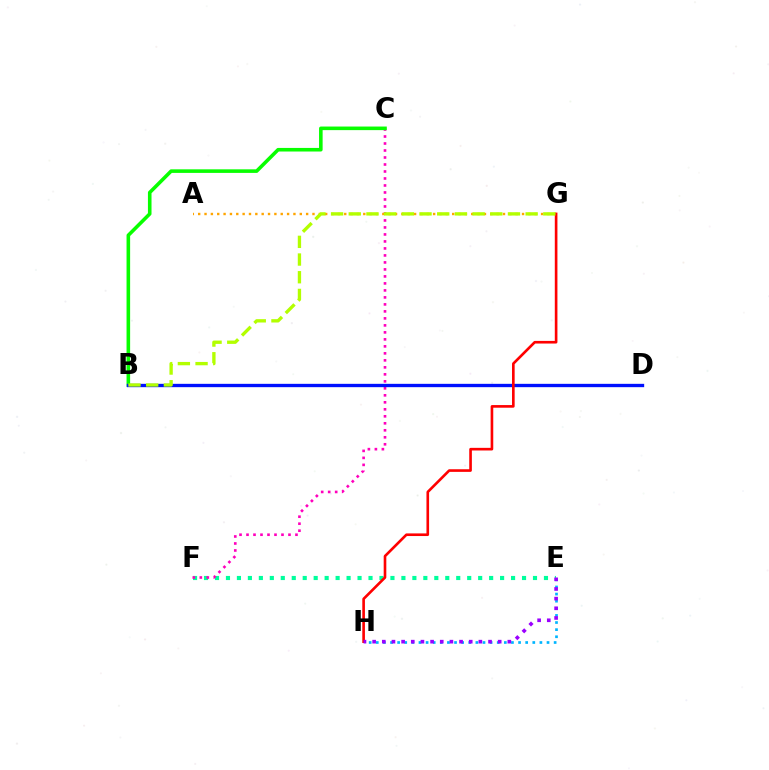{('E', 'H'): [{'color': '#00b5ff', 'line_style': 'dotted', 'thickness': 1.93}, {'color': '#9b00ff', 'line_style': 'dotted', 'thickness': 2.62}], ('E', 'F'): [{'color': '#00ff9d', 'line_style': 'dotted', 'thickness': 2.98}], ('C', 'F'): [{'color': '#ff00bd', 'line_style': 'dotted', 'thickness': 1.9}], ('B', 'C'): [{'color': '#08ff00', 'line_style': 'solid', 'thickness': 2.58}], ('A', 'G'): [{'color': '#ffa500', 'line_style': 'dotted', 'thickness': 1.73}], ('B', 'D'): [{'color': '#0010ff', 'line_style': 'solid', 'thickness': 2.4}], ('G', 'H'): [{'color': '#ff0000', 'line_style': 'solid', 'thickness': 1.9}], ('B', 'G'): [{'color': '#b3ff00', 'line_style': 'dashed', 'thickness': 2.4}]}